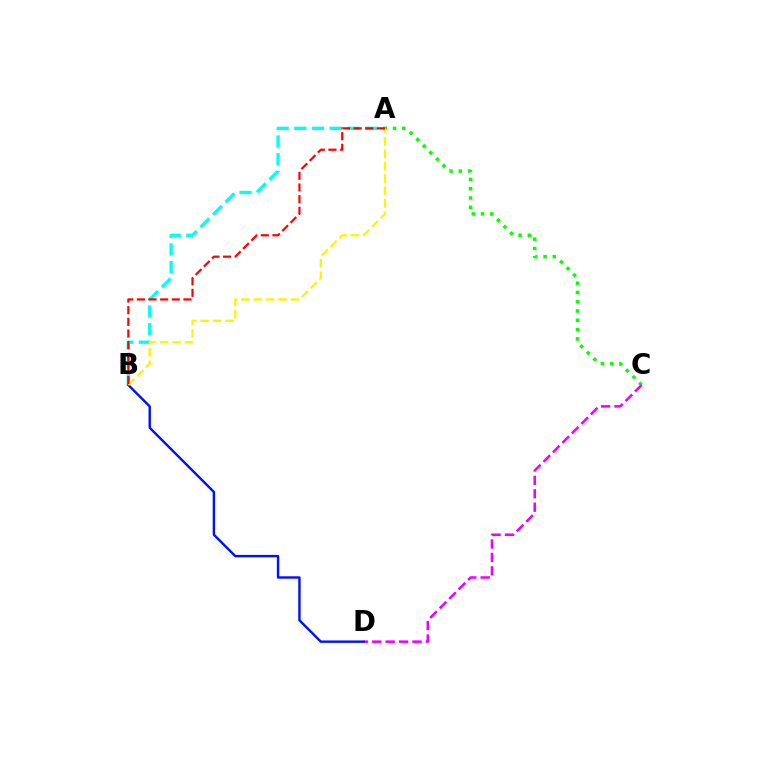{('A', 'C'): [{'color': '#08ff00', 'line_style': 'dotted', 'thickness': 2.52}], ('A', 'B'): [{'color': '#00fff6', 'line_style': 'dashed', 'thickness': 2.41}, {'color': '#fcf500', 'line_style': 'dashed', 'thickness': 1.68}, {'color': '#ff0000', 'line_style': 'dashed', 'thickness': 1.58}], ('C', 'D'): [{'color': '#ee00ff', 'line_style': 'dashed', 'thickness': 1.82}], ('B', 'D'): [{'color': '#0010ff', 'line_style': 'solid', 'thickness': 1.73}]}